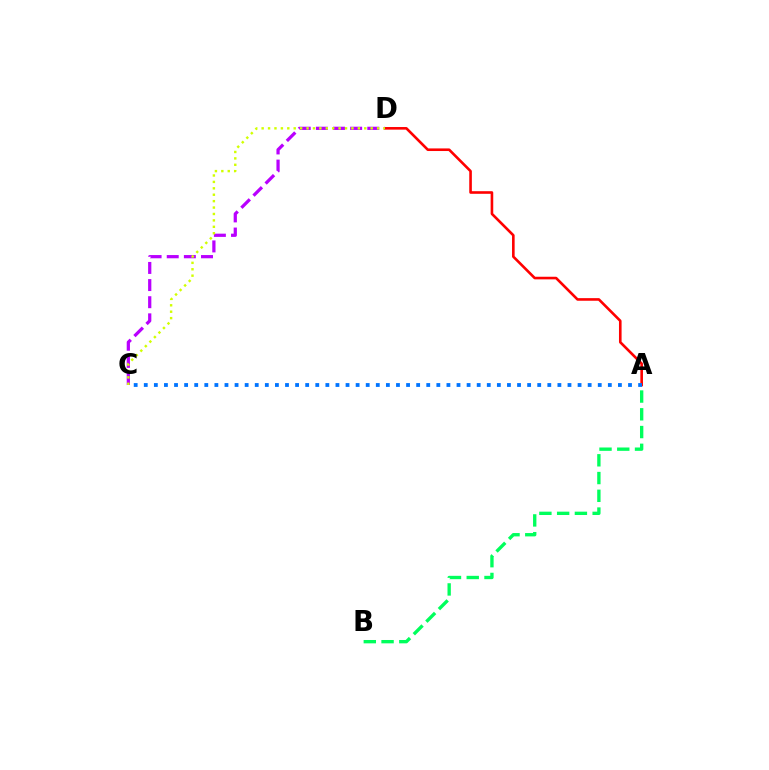{('A', 'B'): [{'color': '#00ff5c', 'line_style': 'dashed', 'thickness': 2.41}], ('A', 'D'): [{'color': '#ff0000', 'line_style': 'solid', 'thickness': 1.88}], ('C', 'D'): [{'color': '#b900ff', 'line_style': 'dashed', 'thickness': 2.33}, {'color': '#d1ff00', 'line_style': 'dotted', 'thickness': 1.74}], ('A', 'C'): [{'color': '#0074ff', 'line_style': 'dotted', 'thickness': 2.74}]}